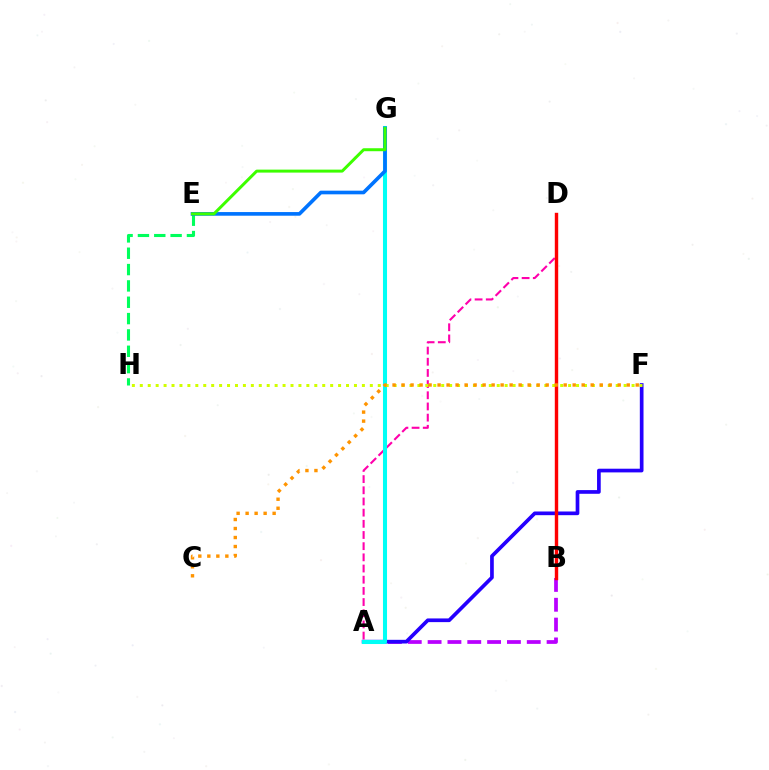{('A', 'B'): [{'color': '#b900ff', 'line_style': 'dashed', 'thickness': 2.69}], ('A', 'D'): [{'color': '#ff00ac', 'line_style': 'dashed', 'thickness': 1.52}], ('A', 'F'): [{'color': '#2500ff', 'line_style': 'solid', 'thickness': 2.65}], ('E', 'H'): [{'color': '#00ff5c', 'line_style': 'dashed', 'thickness': 2.22}], ('B', 'D'): [{'color': '#ff0000', 'line_style': 'solid', 'thickness': 2.45}], ('A', 'G'): [{'color': '#00fff6', 'line_style': 'solid', 'thickness': 2.92}], ('E', 'G'): [{'color': '#0074ff', 'line_style': 'solid', 'thickness': 2.63}, {'color': '#3dff00', 'line_style': 'solid', 'thickness': 2.14}], ('F', 'H'): [{'color': '#d1ff00', 'line_style': 'dotted', 'thickness': 2.16}], ('C', 'F'): [{'color': '#ff9400', 'line_style': 'dotted', 'thickness': 2.45}]}